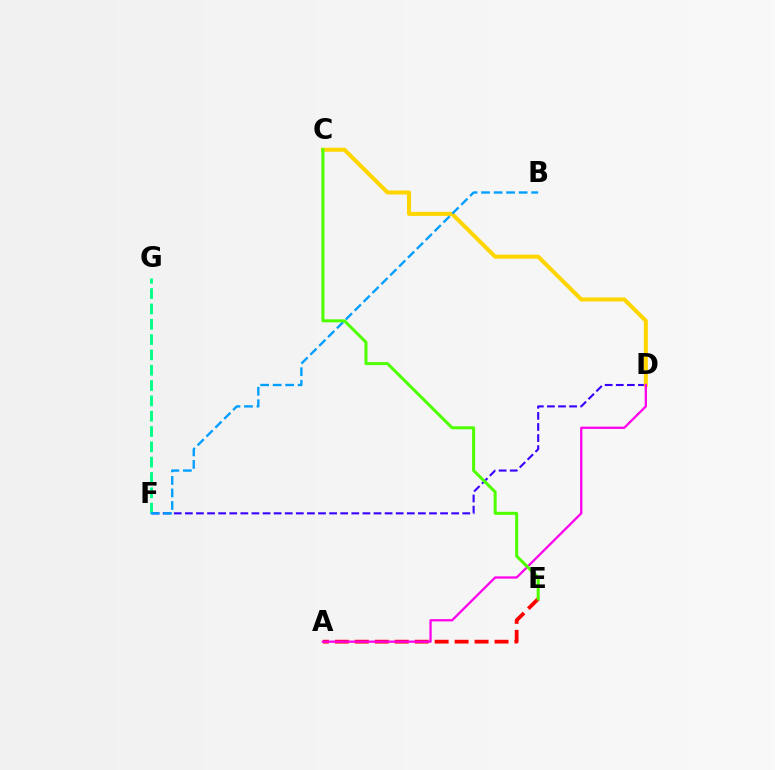{('A', 'E'): [{'color': '#ff0000', 'line_style': 'dashed', 'thickness': 2.71}], ('D', 'F'): [{'color': '#3700ff', 'line_style': 'dashed', 'thickness': 1.51}], ('F', 'G'): [{'color': '#00ff86', 'line_style': 'dashed', 'thickness': 2.08}], ('C', 'D'): [{'color': '#ffd500', 'line_style': 'solid', 'thickness': 2.91}], ('A', 'D'): [{'color': '#ff00ed', 'line_style': 'solid', 'thickness': 1.64}], ('B', 'F'): [{'color': '#009eff', 'line_style': 'dashed', 'thickness': 1.7}], ('C', 'E'): [{'color': '#4fff00', 'line_style': 'solid', 'thickness': 2.18}]}